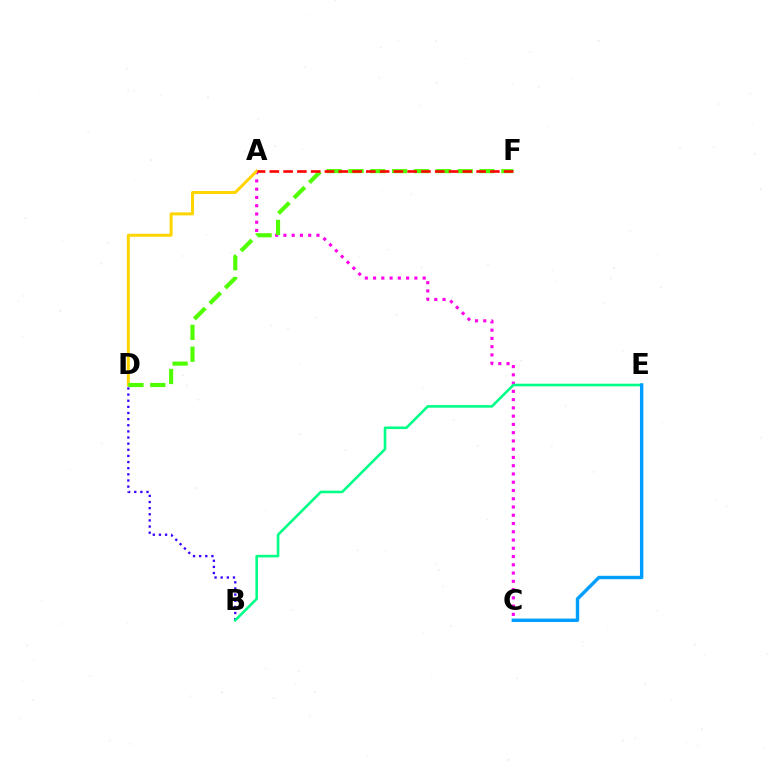{('A', 'C'): [{'color': '#ff00ed', 'line_style': 'dotted', 'thickness': 2.24}], ('B', 'D'): [{'color': '#3700ff', 'line_style': 'dotted', 'thickness': 1.67}], ('B', 'E'): [{'color': '#00ff86', 'line_style': 'solid', 'thickness': 1.86}], ('A', 'D'): [{'color': '#ffd500', 'line_style': 'solid', 'thickness': 2.16}], ('D', 'F'): [{'color': '#4fff00', 'line_style': 'dashed', 'thickness': 2.97}], ('A', 'F'): [{'color': '#ff0000', 'line_style': 'dashed', 'thickness': 1.87}], ('C', 'E'): [{'color': '#009eff', 'line_style': 'solid', 'thickness': 2.46}]}